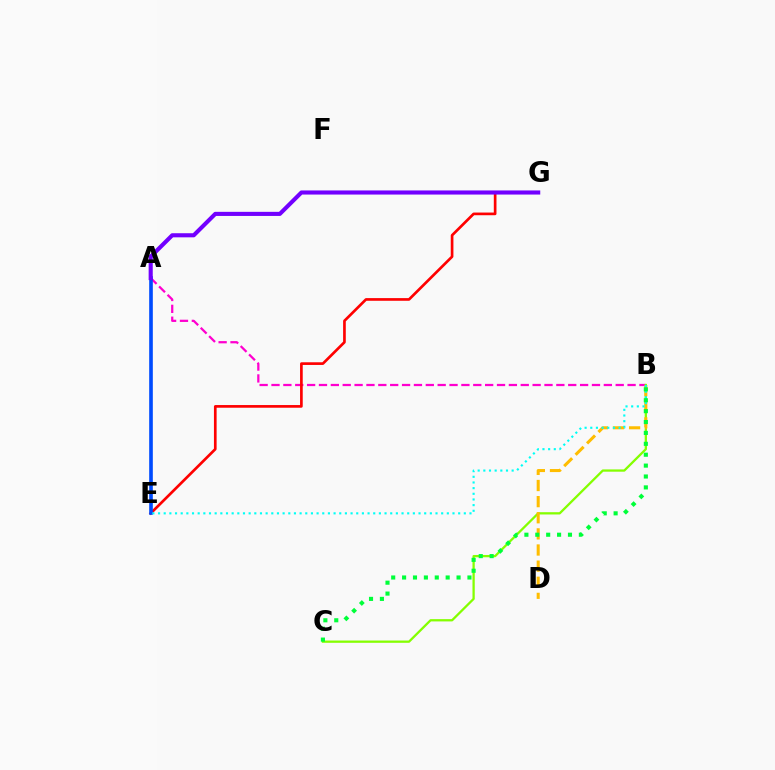{('A', 'B'): [{'color': '#ff00cf', 'line_style': 'dashed', 'thickness': 1.61}], ('E', 'G'): [{'color': '#ff0000', 'line_style': 'solid', 'thickness': 1.93}], ('B', 'C'): [{'color': '#84ff00', 'line_style': 'solid', 'thickness': 1.64}, {'color': '#00ff39', 'line_style': 'dotted', 'thickness': 2.96}], ('B', 'D'): [{'color': '#ffbd00', 'line_style': 'dashed', 'thickness': 2.19}], ('A', 'E'): [{'color': '#004bff', 'line_style': 'solid', 'thickness': 2.62}], ('B', 'E'): [{'color': '#00fff6', 'line_style': 'dotted', 'thickness': 1.54}], ('A', 'G'): [{'color': '#7200ff', 'line_style': 'solid', 'thickness': 2.96}]}